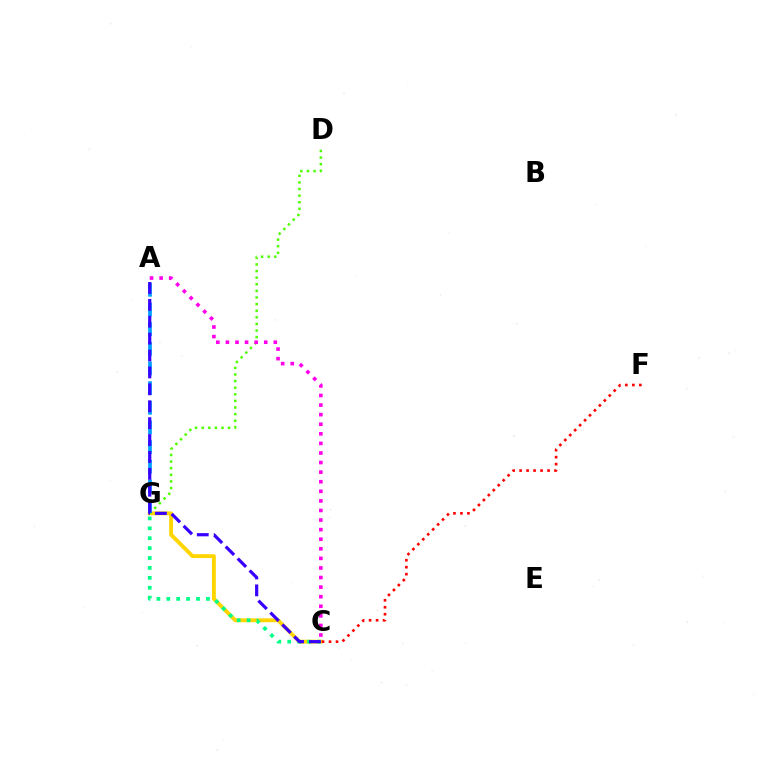{('C', 'G'): [{'color': '#ffd500', 'line_style': 'solid', 'thickness': 2.78}, {'color': '#00ff86', 'line_style': 'dotted', 'thickness': 2.69}], ('D', 'G'): [{'color': '#4fff00', 'line_style': 'dotted', 'thickness': 1.79}], ('A', 'G'): [{'color': '#009eff', 'line_style': 'dashed', 'thickness': 2.67}], ('A', 'C'): [{'color': '#ff00ed', 'line_style': 'dotted', 'thickness': 2.6}, {'color': '#3700ff', 'line_style': 'dashed', 'thickness': 2.3}], ('C', 'F'): [{'color': '#ff0000', 'line_style': 'dotted', 'thickness': 1.9}]}